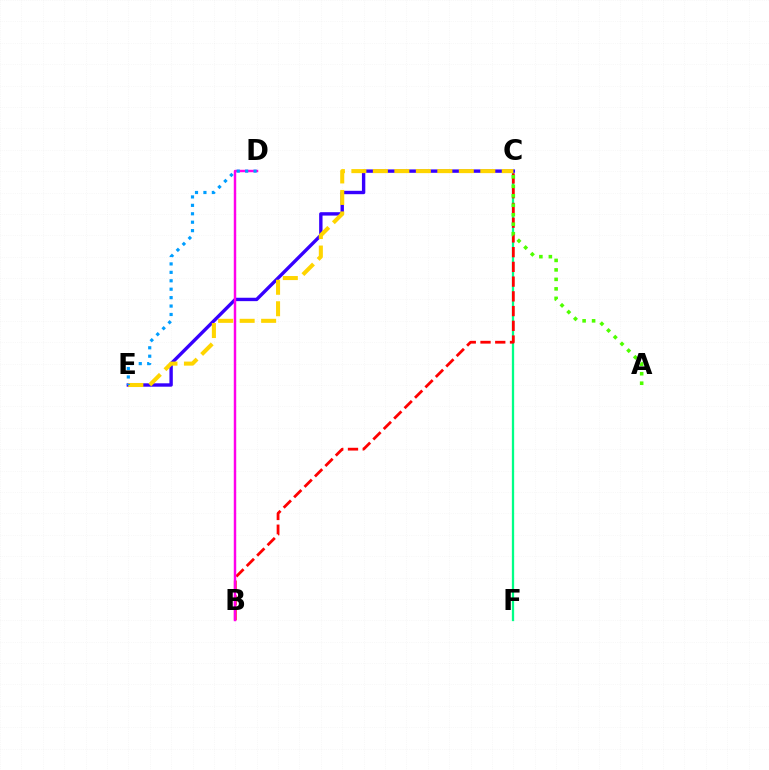{('C', 'F'): [{'color': '#00ff86', 'line_style': 'solid', 'thickness': 1.64}], ('B', 'C'): [{'color': '#ff0000', 'line_style': 'dashed', 'thickness': 2.0}], ('A', 'C'): [{'color': '#4fff00', 'line_style': 'dotted', 'thickness': 2.58}], ('C', 'E'): [{'color': '#3700ff', 'line_style': 'solid', 'thickness': 2.44}, {'color': '#ffd500', 'line_style': 'dashed', 'thickness': 2.92}], ('B', 'D'): [{'color': '#ff00ed', 'line_style': 'solid', 'thickness': 1.76}], ('D', 'E'): [{'color': '#009eff', 'line_style': 'dotted', 'thickness': 2.29}]}